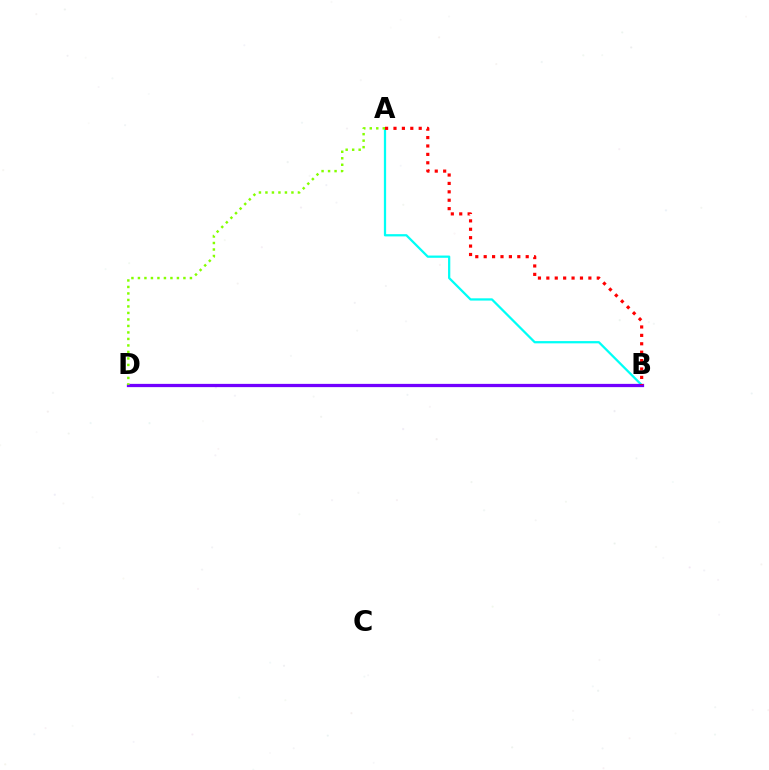{('A', 'B'): [{'color': '#00fff6', 'line_style': 'solid', 'thickness': 1.63}, {'color': '#ff0000', 'line_style': 'dotted', 'thickness': 2.28}], ('B', 'D'): [{'color': '#7200ff', 'line_style': 'solid', 'thickness': 2.35}], ('A', 'D'): [{'color': '#84ff00', 'line_style': 'dotted', 'thickness': 1.77}]}